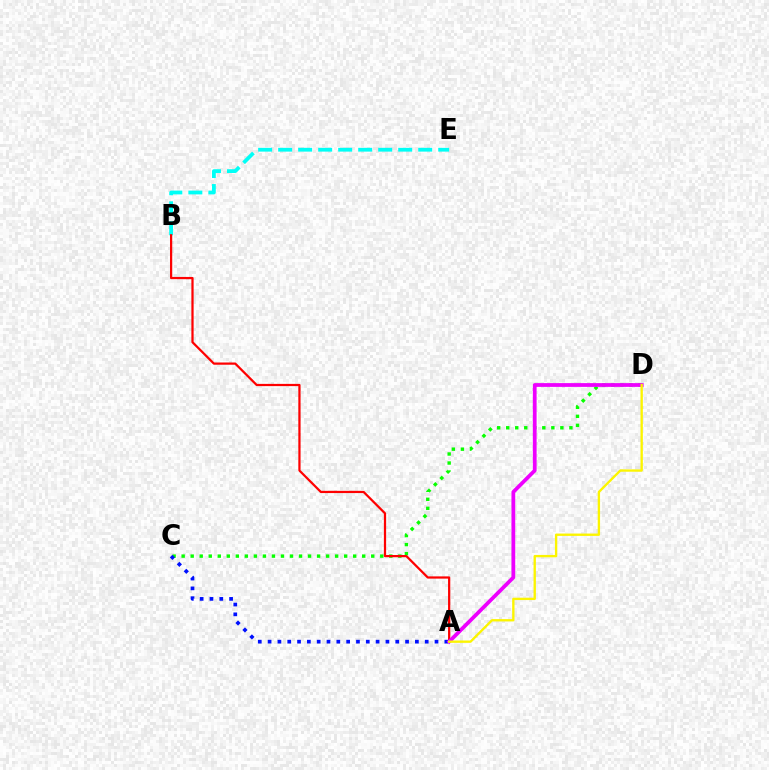{('C', 'D'): [{'color': '#08ff00', 'line_style': 'dotted', 'thickness': 2.45}], ('A', 'C'): [{'color': '#0010ff', 'line_style': 'dotted', 'thickness': 2.67}], ('B', 'E'): [{'color': '#00fff6', 'line_style': 'dashed', 'thickness': 2.72}], ('A', 'B'): [{'color': '#ff0000', 'line_style': 'solid', 'thickness': 1.61}], ('A', 'D'): [{'color': '#ee00ff', 'line_style': 'solid', 'thickness': 2.71}, {'color': '#fcf500', 'line_style': 'solid', 'thickness': 1.69}]}